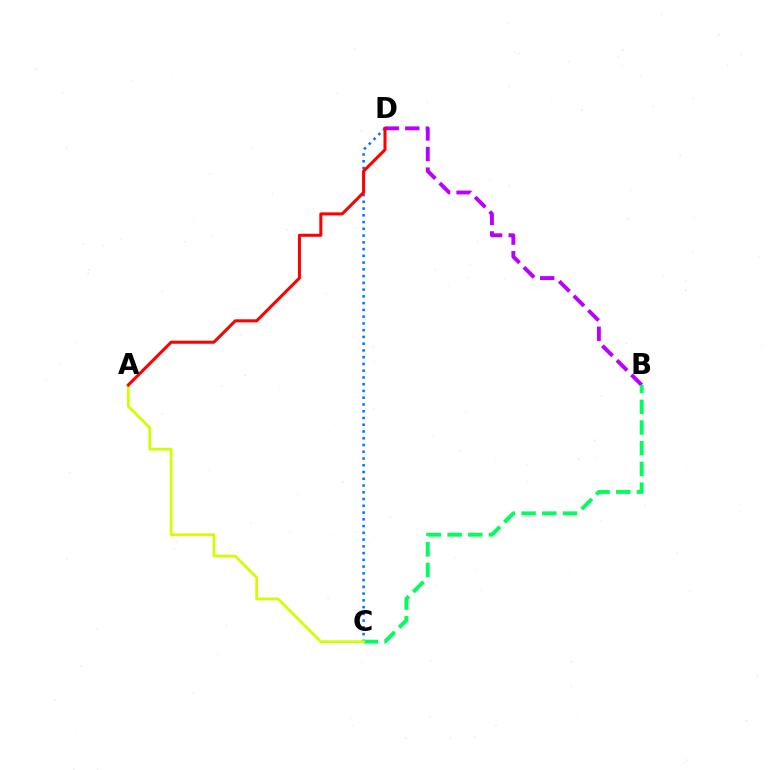{('C', 'D'): [{'color': '#0074ff', 'line_style': 'dotted', 'thickness': 1.84}], ('B', 'D'): [{'color': '#b900ff', 'line_style': 'dashed', 'thickness': 2.8}], ('B', 'C'): [{'color': '#00ff5c', 'line_style': 'dashed', 'thickness': 2.81}], ('A', 'C'): [{'color': '#d1ff00', 'line_style': 'solid', 'thickness': 1.98}], ('A', 'D'): [{'color': '#ff0000', 'line_style': 'solid', 'thickness': 2.19}]}